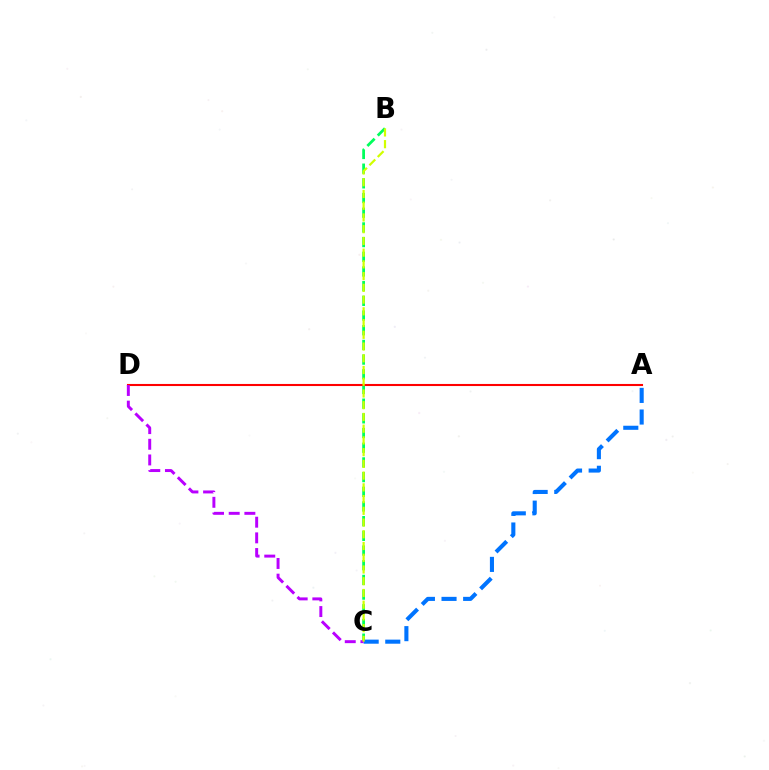{('B', 'C'): [{'color': '#00ff5c', 'line_style': 'dashed', 'thickness': 2.0}, {'color': '#d1ff00', 'line_style': 'dashed', 'thickness': 1.59}], ('A', 'D'): [{'color': '#ff0000', 'line_style': 'solid', 'thickness': 1.5}], ('A', 'C'): [{'color': '#0074ff', 'line_style': 'dashed', 'thickness': 2.94}], ('C', 'D'): [{'color': '#b900ff', 'line_style': 'dashed', 'thickness': 2.13}]}